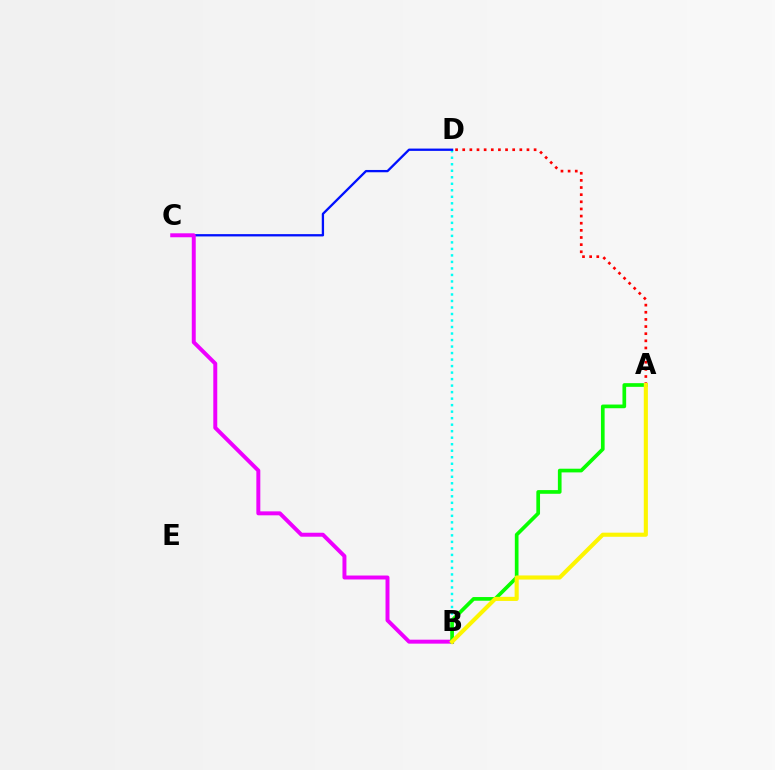{('A', 'D'): [{'color': '#ff0000', 'line_style': 'dotted', 'thickness': 1.94}], ('B', 'D'): [{'color': '#00fff6', 'line_style': 'dotted', 'thickness': 1.77}], ('C', 'D'): [{'color': '#0010ff', 'line_style': 'solid', 'thickness': 1.66}], ('B', 'C'): [{'color': '#ee00ff', 'line_style': 'solid', 'thickness': 2.85}], ('A', 'B'): [{'color': '#08ff00', 'line_style': 'solid', 'thickness': 2.65}, {'color': '#fcf500', 'line_style': 'solid', 'thickness': 2.95}]}